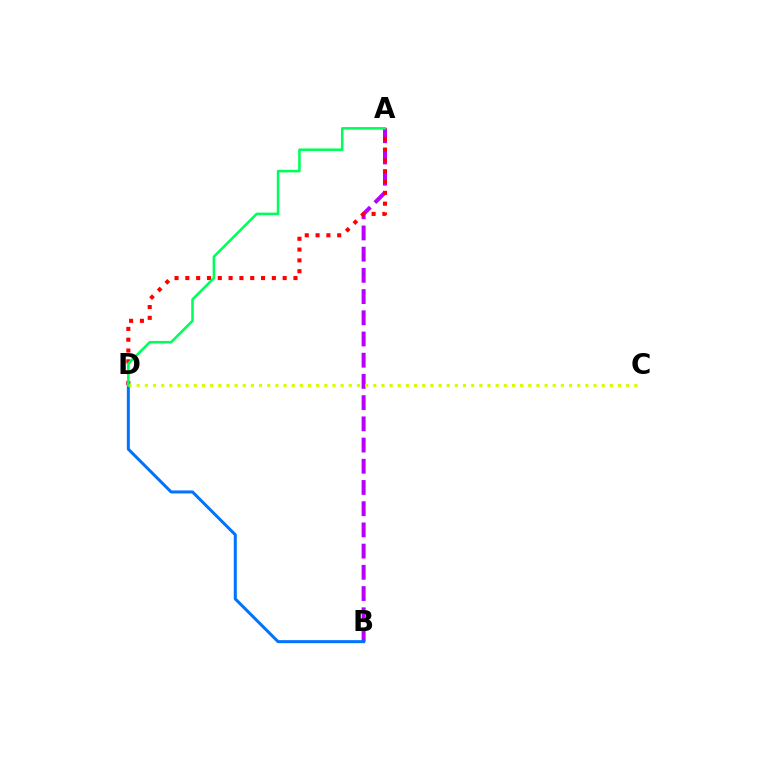{('A', 'B'): [{'color': '#b900ff', 'line_style': 'dashed', 'thickness': 2.88}], ('A', 'D'): [{'color': '#ff0000', 'line_style': 'dotted', 'thickness': 2.94}, {'color': '#00ff5c', 'line_style': 'solid', 'thickness': 1.84}], ('B', 'D'): [{'color': '#0074ff', 'line_style': 'solid', 'thickness': 2.17}], ('C', 'D'): [{'color': '#d1ff00', 'line_style': 'dotted', 'thickness': 2.22}]}